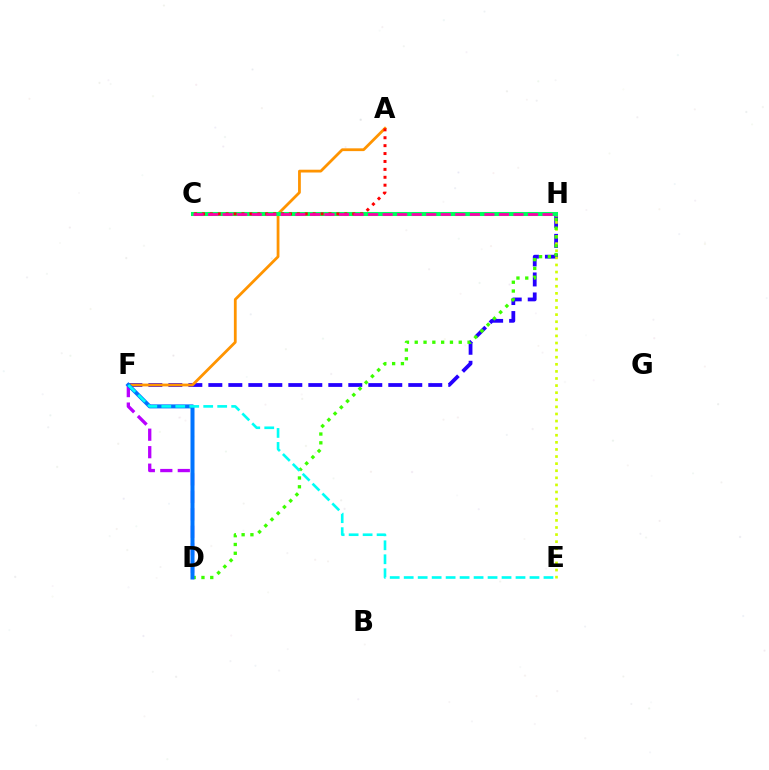{('F', 'H'): [{'color': '#2500ff', 'line_style': 'dashed', 'thickness': 2.72}], ('D', 'F'): [{'color': '#b900ff', 'line_style': 'dashed', 'thickness': 2.38}, {'color': '#0074ff', 'line_style': 'solid', 'thickness': 2.89}], ('A', 'F'): [{'color': '#ff9400', 'line_style': 'solid', 'thickness': 2.0}], ('E', 'H'): [{'color': '#d1ff00', 'line_style': 'dotted', 'thickness': 1.93}], ('C', 'H'): [{'color': '#00ff5c', 'line_style': 'solid', 'thickness': 2.91}, {'color': '#ff00ac', 'line_style': 'dashed', 'thickness': 1.98}], ('A', 'C'): [{'color': '#ff0000', 'line_style': 'dotted', 'thickness': 2.15}], ('D', 'H'): [{'color': '#3dff00', 'line_style': 'dotted', 'thickness': 2.39}], ('E', 'F'): [{'color': '#00fff6', 'line_style': 'dashed', 'thickness': 1.9}]}